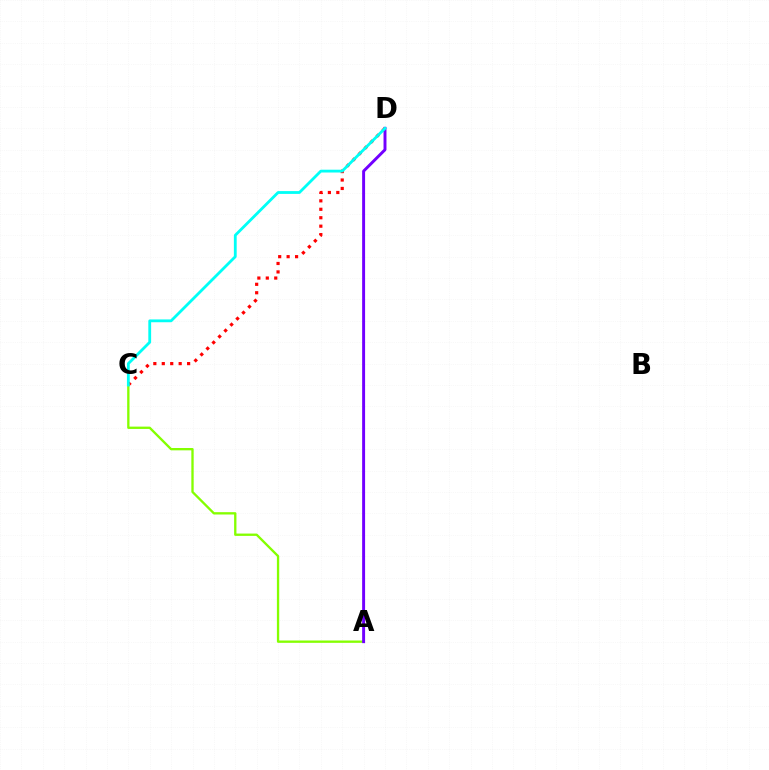{('C', 'D'): [{'color': '#ff0000', 'line_style': 'dotted', 'thickness': 2.29}, {'color': '#00fff6', 'line_style': 'solid', 'thickness': 2.02}], ('A', 'C'): [{'color': '#84ff00', 'line_style': 'solid', 'thickness': 1.68}], ('A', 'D'): [{'color': '#7200ff', 'line_style': 'solid', 'thickness': 2.12}]}